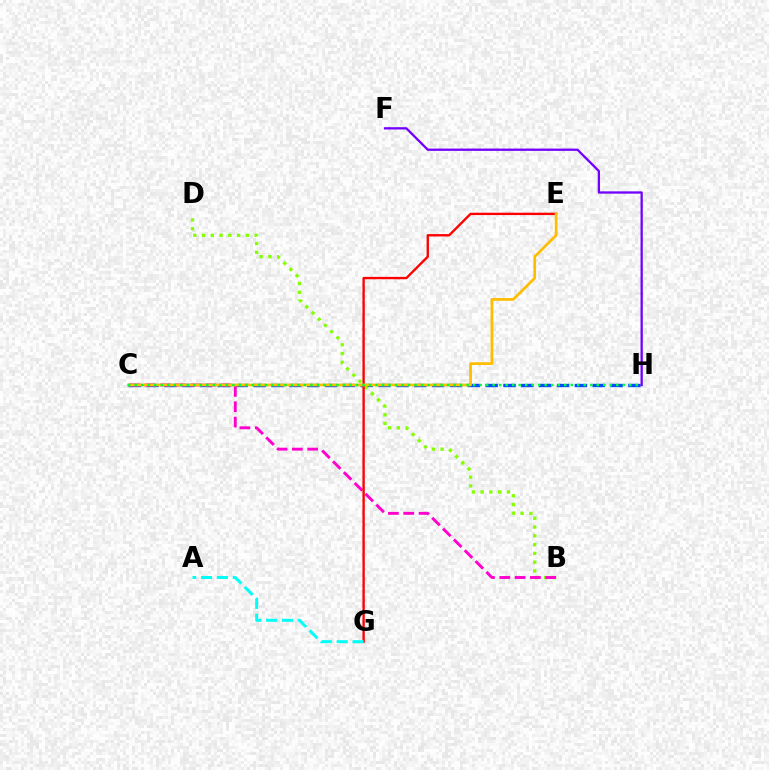{('C', 'H'): [{'color': '#004bff', 'line_style': 'dashed', 'thickness': 2.42}, {'color': '#00ff39', 'line_style': 'dotted', 'thickness': 1.77}], ('F', 'H'): [{'color': '#7200ff', 'line_style': 'solid', 'thickness': 1.65}], ('B', 'D'): [{'color': '#84ff00', 'line_style': 'dotted', 'thickness': 2.38}], ('B', 'C'): [{'color': '#ff00cf', 'line_style': 'dashed', 'thickness': 2.08}], ('E', 'G'): [{'color': '#ff0000', 'line_style': 'solid', 'thickness': 1.69}], ('A', 'G'): [{'color': '#00fff6', 'line_style': 'dashed', 'thickness': 2.16}], ('C', 'E'): [{'color': '#ffbd00', 'line_style': 'solid', 'thickness': 1.97}]}